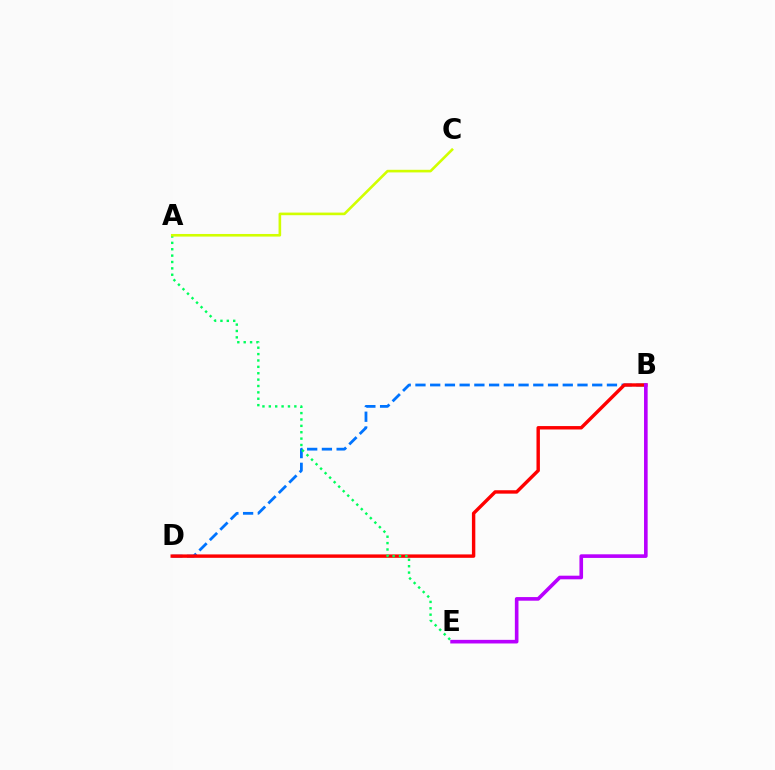{('B', 'D'): [{'color': '#0074ff', 'line_style': 'dashed', 'thickness': 2.0}, {'color': '#ff0000', 'line_style': 'solid', 'thickness': 2.46}], ('A', 'E'): [{'color': '#00ff5c', 'line_style': 'dotted', 'thickness': 1.73}], ('B', 'E'): [{'color': '#b900ff', 'line_style': 'solid', 'thickness': 2.61}], ('A', 'C'): [{'color': '#d1ff00', 'line_style': 'solid', 'thickness': 1.88}]}